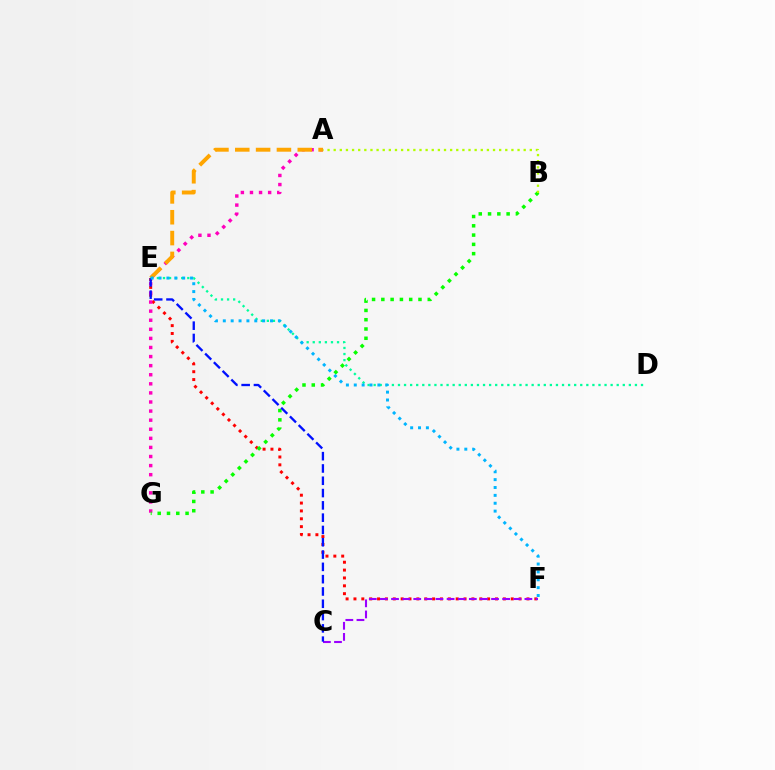{('E', 'F'): [{'color': '#ff0000', 'line_style': 'dotted', 'thickness': 2.14}, {'color': '#00b5ff', 'line_style': 'dotted', 'thickness': 2.14}], ('A', 'G'): [{'color': '#ff00bd', 'line_style': 'dotted', 'thickness': 2.47}], ('B', 'G'): [{'color': '#08ff00', 'line_style': 'dotted', 'thickness': 2.52}], ('A', 'B'): [{'color': '#b3ff00', 'line_style': 'dotted', 'thickness': 1.67}], ('C', 'F'): [{'color': '#9b00ff', 'line_style': 'dashed', 'thickness': 1.51}], ('A', 'E'): [{'color': '#ffa500', 'line_style': 'dashed', 'thickness': 2.83}], ('D', 'E'): [{'color': '#00ff9d', 'line_style': 'dotted', 'thickness': 1.65}], ('C', 'E'): [{'color': '#0010ff', 'line_style': 'dashed', 'thickness': 1.67}]}